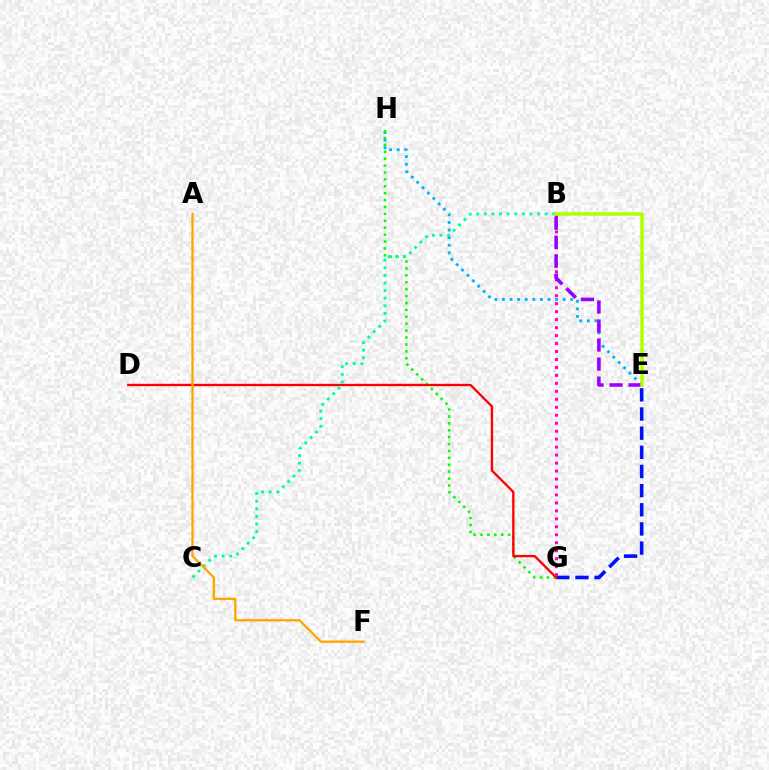{('E', 'H'): [{'color': '#00b5ff', 'line_style': 'dotted', 'thickness': 2.06}], ('E', 'G'): [{'color': '#0010ff', 'line_style': 'dashed', 'thickness': 2.6}], ('G', 'H'): [{'color': '#08ff00', 'line_style': 'dotted', 'thickness': 1.88}], ('D', 'G'): [{'color': '#ff0000', 'line_style': 'solid', 'thickness': 1.68}], ('B', 'G'): [{'color': '#ff00bd', 'line_style': 'dotted', 'thickness': 2.17}], ('B', 'E'): [{'color': '#9b00ff', 'line_style': 'dashed', 'thickness': 2.58}, {'color': '#b3ff00', 'line_style': 'solid', 'thickness': 2.53}], ('B', 'C'): [{'color': '#00ff9d', 'line_style': 'dotted', 'thickness': 2.06}], ('A', 'F'): [{'color': '#ffa500', 'line_style': 'solid', 'thickness': 1.65}]}